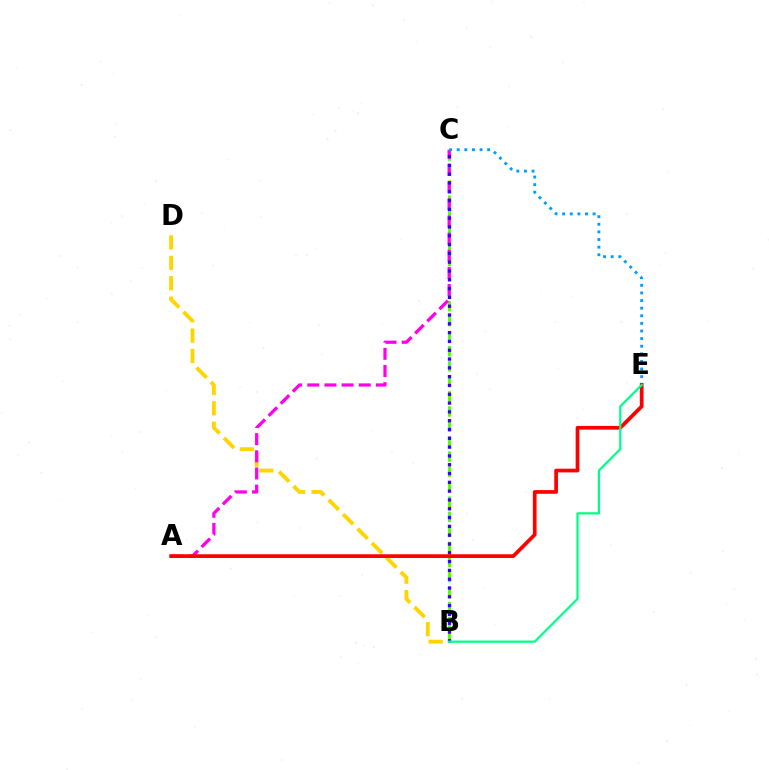{('B', 'D'): [{'color': '#ffd500', 'line_style': 'dashed', 'thickness': 2.77}], ('B', 'C'): [{'color': '#4fff00', 'line_style': 'dashed', 'thickness': 2.04}, {'color': '#3700ff', 'line_style': 'dotted', 'thickness': 2.39}], ('A', 'C'): [{'color': '#ff00ed', 'line_style': 'dashed', 'thickness': 2.33}], ('C', 'E'): [{'color': '#009eff', 'line_style': 'dotted', 'thickness': 2.07}], ('A', 'E'): [{'color': '#ff0000', 'line_style': 'solid', 'thickness': 2.67}], ('B', 'E'): [{'color': '#00ff86', 'line_style': 'solid', 'thickness': 1.61}]}